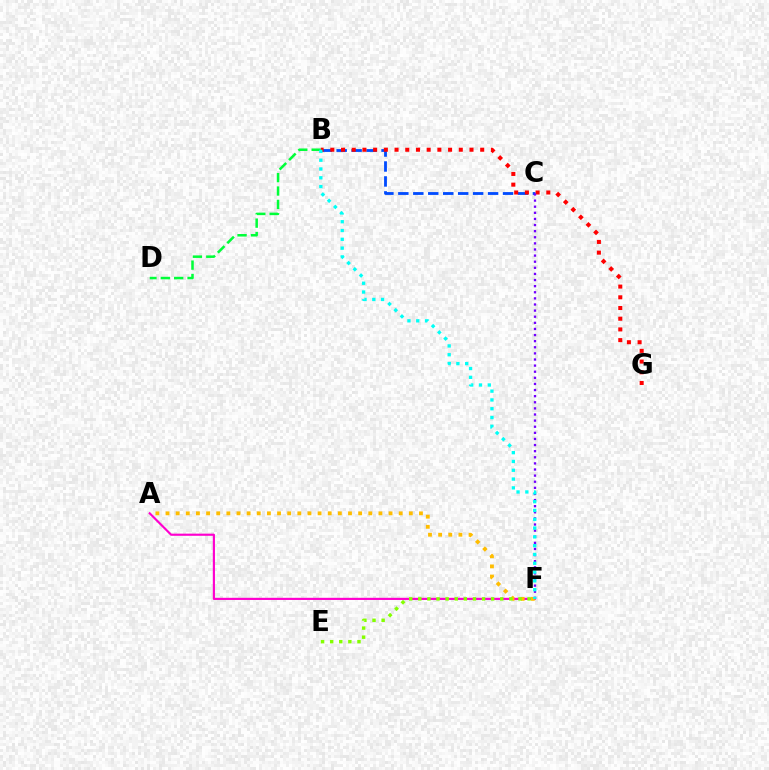{('B', 'C'): [{'color': '#004bff', 'line_style': 'dashed', 'thickness': 2.03}], ('B', 'D'): [{'color': '#00ff39', 'line_style': 'dashed', 'thickness': 1.82}], ('A', 'F'): [{'color': '#ff00cf', 'line_style': 'solid', 'thickness': 1.55}, {'color': '#ffbd00', 'line_style': 'dotted', 'thickness': 2.75}], ('B', 'G'): [{'color': '#ff0000', 'line_style': 'dotted', 'thickness': 2.91}], ('C', 'F'): [{'color': '#7200ff', 'line_style': 'dotted', 'thickness': 1.66}], ('E', 'F'): [{'color': '#84ff00', 'line_style': 'dotted', 'thickness': 2.47}], ('B', 'F'): [{'color': '#00fff6', 'line_style': 'dotted', 'thickness': 2.39}]}